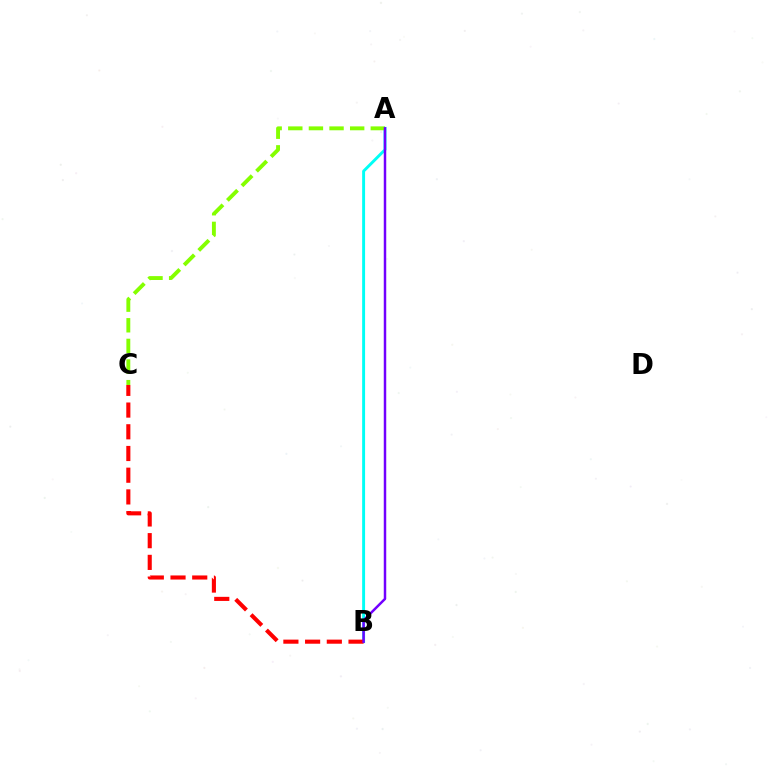{('A', 'B'): [{'color': '#00fff6', 'line_style': 'solid', 'thickness': 2.11}, {'color': '#7200ff', 'line_style': 'solid', 'thickness': 1.78}], ('A', 'C'): [{'color': '#84ff00', 'line_style': 'dashed', 'thickness': 2.8}], ('B', 'C'): [{'color': '#ff0000', 'line_style': 'dashed', 'thickness': 2.95}]}